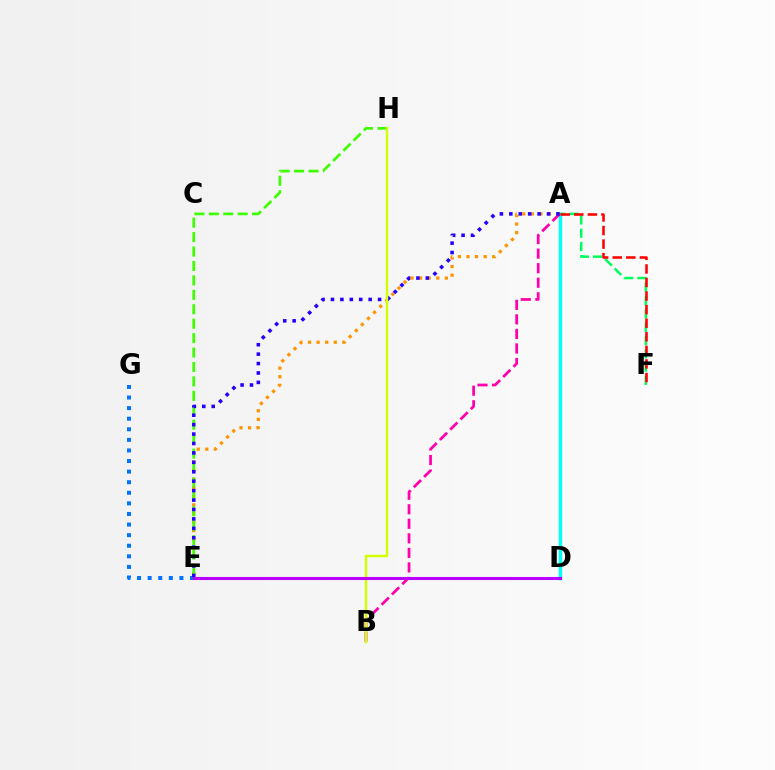{('A', 'E'): [{'color': '#ff9400', 'line_style': 'dotted', 'thickness': 2.34}, {'color': '#2500ff', 'line_style': 'dotted', 'thickness': 2.56}], ('A', 'D'): [{'color': '#00fff6', 'line_style': 'solid', 'thickness': 2.49}], ('A', 'F'): [{'color': '#00ff5c', 'line_style': 'dashed', 'thickness': 1.8}, {'color': '#ff0000', 'line_style': 'dashed', 'thickness': 1.84}], ('A', 'B'): [{'color': '#ff00ac', 'line_style': 'dashed', 'thickness': 1.98}], ('E', 'G'): [{'color': '#0074ff', 'line_style': 'dotted', 'thickness': 2.88}], ('E', 'H'): [{'color': '#3dff00', 'line_style': 'dashed', 'thickness': 1.96}], ('B', 'H'): [{'color': '#d1ff00', 'line_style': 'solid', 'thickness': 1.75}], ('D', 'E'): [{'color': '#b900ff', 'line_style': 'solid', 'thickness': 2.22}]}